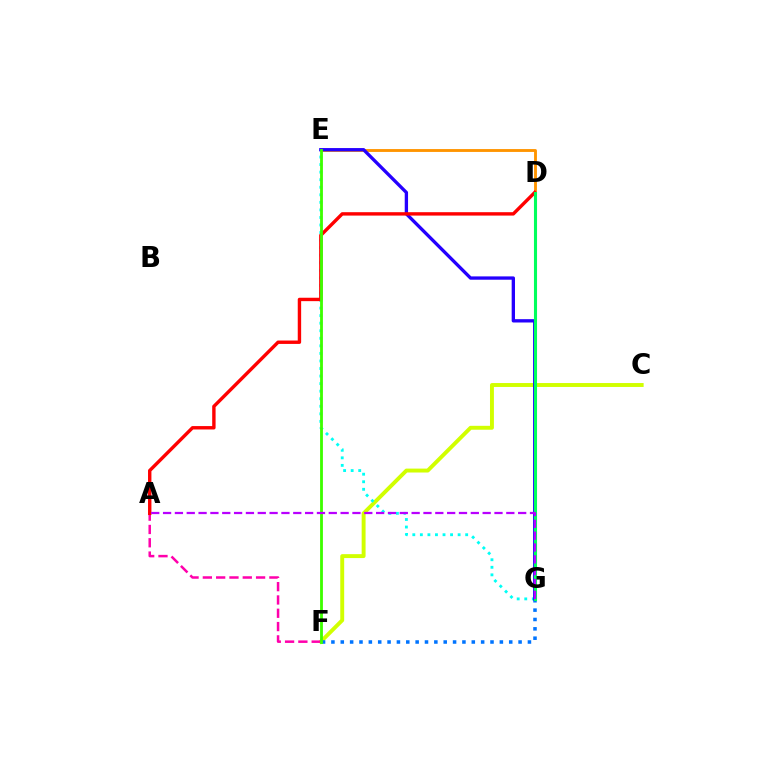{('C', 'F'): [{'color': '#d1ff00', 'line_style': 'solid', 'thickness': 2.82}], ('D', 'E'): [{'color': '#ff9400', 'line_style': 'solid', 'thickness': 2.07}], ('A', 'F'): [{'color': '#ff00ac', 'line_style': 'dashed', 'thickness': 1.81}], ('E', 'G'): [{'color': '#00fff6', 'line_style': 'dotted', 'thickness': 2.05}, {'color': '#2500ff', 'line_style': 'solid', 'thickness': 2.39}], ('F', 'G'): [{'color': '#0074ff', 'line_style': 'dotted', 'thickness': 2.54}], ('A', 'D'): [{'color': '#ff0000', 'line_style': 'solid', 'thickness': 2.45}], ('D', 'G'): [{'color': '#00ff5c', 'line_style': 'solid', 'thickness': 2.22}], ('E', 'F'): [{'color': '#3dff00', 'line_style': 'solid', 'thickness': 2.03}], ('A', 'G'): [{'color': '#b900ff', 'line_style': 'dashed', 'thickness': 1.61}]}